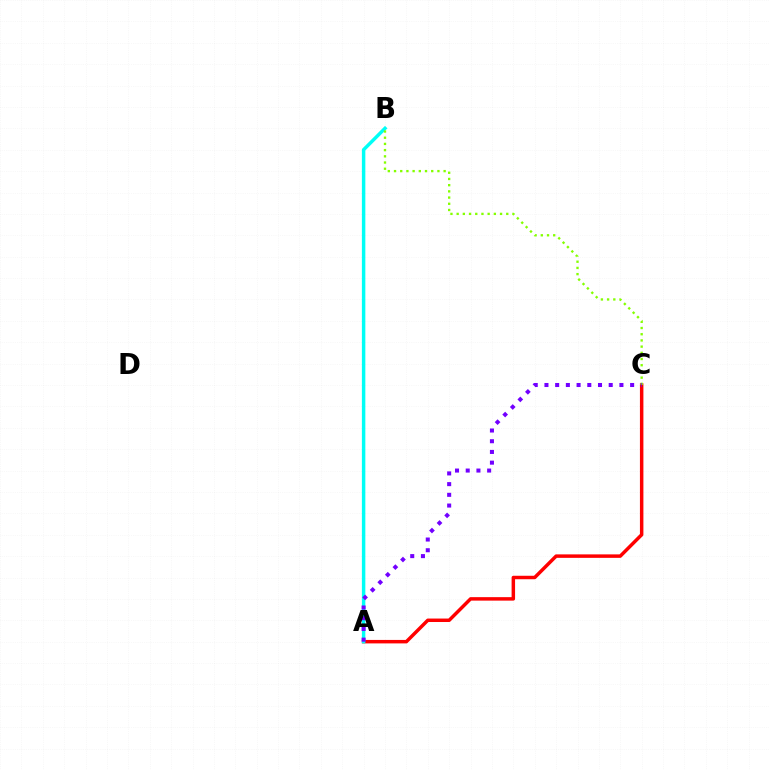{('A', 'C'): [{'color': '#ff0000', 'line_style': 'solid', 'thickness': 2.5}, {'color': '#7200ff', 'line_style': 'dotted', 'thickness': 2.91}], ('A', 'B'): [{'color': '#00fff6', 'line_style': 'solid', 'thickness': 2.49}], ('B', 'C'): [{'color': '#84ff00', 'line_style': 'dotted', 'thickness': 1.68}]}